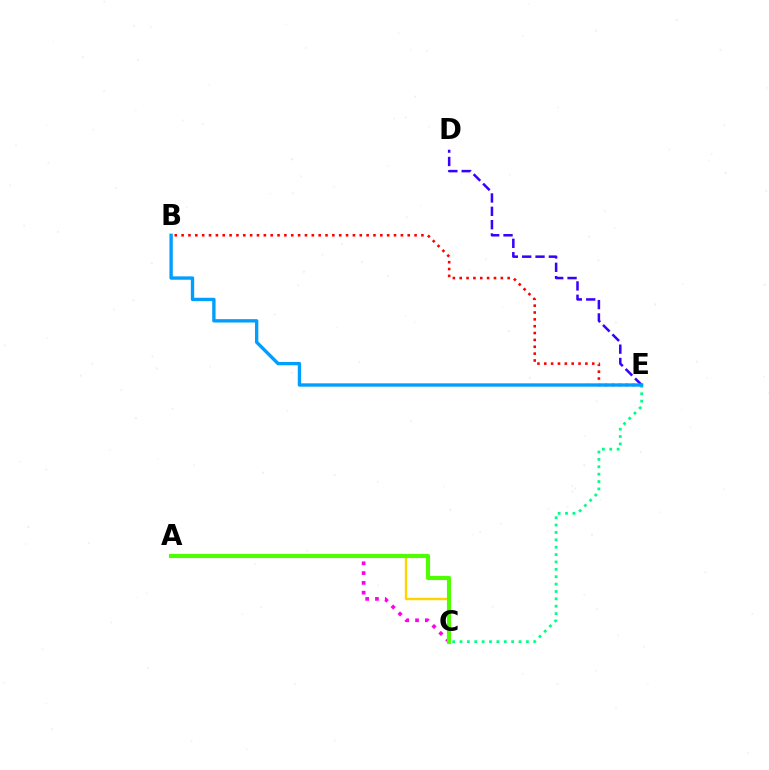{('A', 'C'): [{'color': '#ffd500', 'line_style': 'solid', 'thickness': 1.75}, {'color': '#ff00ed', 'line_style': 'dotted', 'thickness': 2.66}, {'color': '#4fff00', 'line_style': 'solid', 'thickness': 2.97}], ('D', 'E'): [{'color': '#3700ff', 'line_style': 'dashed', 'thickness': 1.81}], ('B', 'E'): [{'color': '#ff0000', 'line_style': 'dotted', 'thickness': 1.86}, {'color': '#009eff', 'line_style': 'solid', 'thickness': 2.42}], ('C', 'E'): [{'color': '#00ff86', 'line_style': 'dotted', 'thickness': 2.0}]}